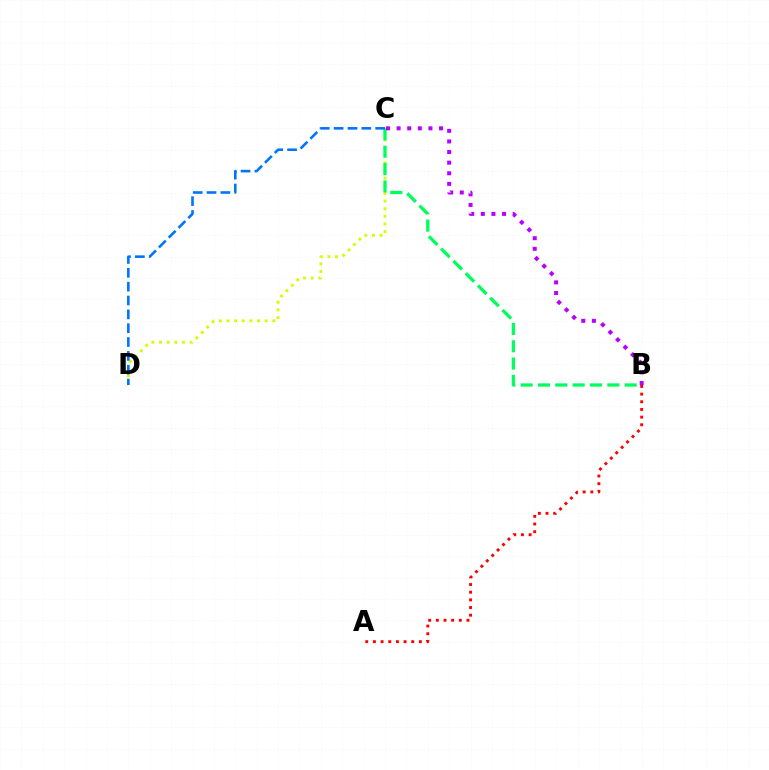{('C', 'D'): [{'color': '#d1ff00', 'line_style': 'dotted', 'thickness': 2.07}, {'color': '#0074ff', 'line_style': 'dashed', 'thickness': 1.88}], ('B', 'C'): [{'color': '#00ff5c', 'line_style': 'dashed', 'thickness': 2.36}, {'color': '#b900ff', 'line_style': 'dotted', 'thickness': 2.88}], ('A', 'B'): [{'color': '#ff0000', 'line_style': 'dotted', 'thickness': 2.08}]}